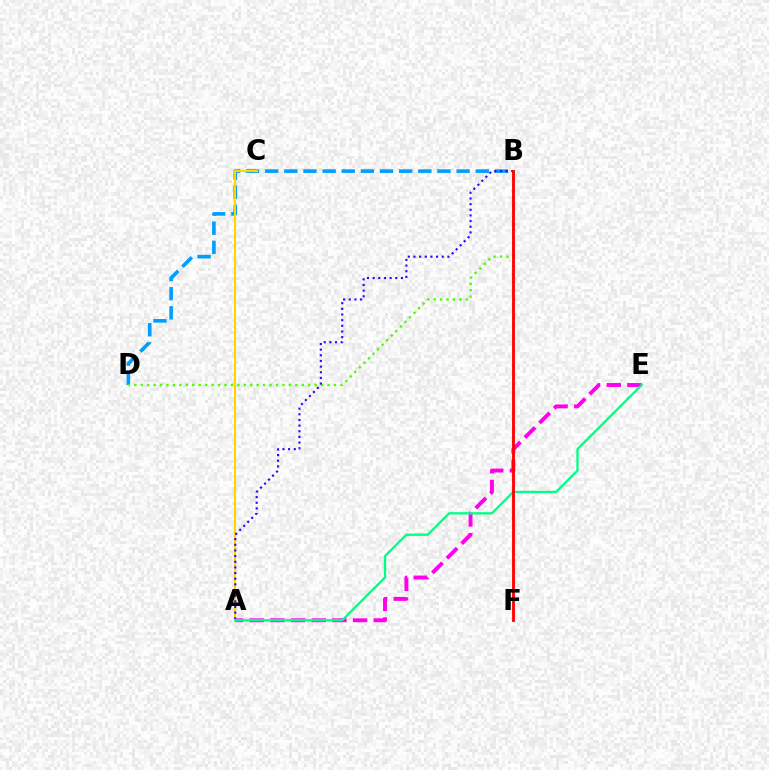{('B', 'D'): [{'color': '#009eff', 'line_style': 'dashed', 'thickness': 2.6}, {'color': '#4fff00', 'line_style': 'dotted', 'thickness': 1.75}], ('A', 'C'): [{'color': '#ffd500', 'line_style': 'solid', 'thickness': 1.52}], ('A', 'B'): [{'color': '#3700ff', 'line_style': 'dotted', 'thickness': 1.54}], ('A', 'E'): [{'color': '#ff00ed', 'line_style': 'dashed', 'thickness': 2.81}, {'color': '#00ff86', 'line_style': 'solid', 'thickness': 1.67}], ('B', 'F'): [{'color': '#ff0000', 'line_style': 'solid', 'thickness': 2.04}]}